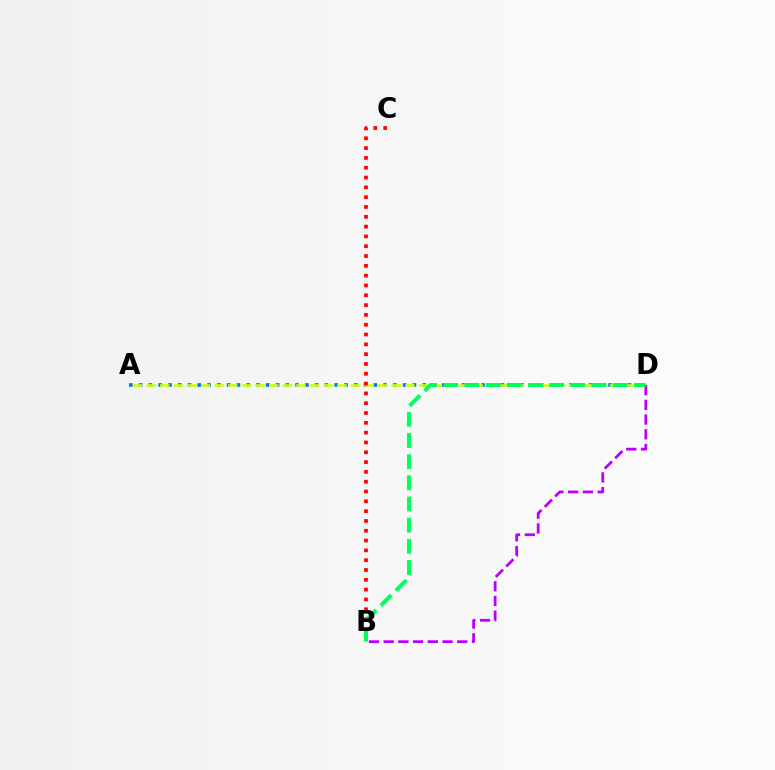{('A', 'D'): [{'color': '#0074ff', 'line_style': 'dotted', 'thickness': 2.66}, {'color': '#d1ff00', 'line_style': 'dashed', 'thickness': 1.85}], ('B', 'C'): [{'color': '#ff0000', 'line_style': 'dotted', 'thickness': 2.67}], ('B', 'D'): [{'color': '#b900ff', 'line_style': 'dashed', 'thickness': 2.0}, {'color': '#00ff5c', 'line_style': 'dashed', 'thickness': 2.88}]}